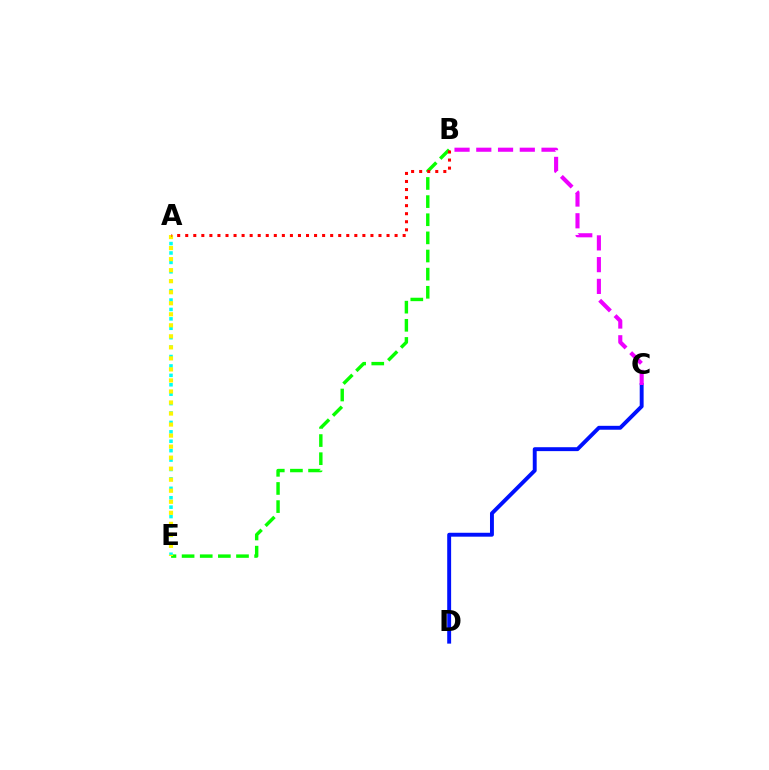{('C', 'D'): [{'color': '#0010ff', 'line_style': 'solid', 'thickness': 2.81}], ('B', 'E'): [{'color': '#08ff00', 'line_style': 'dashed', 'thickness': 2.46}], ('B', 'C'): [{'color': '#ee00ff', 'line_style': 'dashed', 'thickness': 2.95}], ('A', 'E'): [{'color': '#00fff6', 'line_style': 'dotted', 'thickness': 2.56}, {'color': '#fcf500', 'line_style': 'dotted', 'thickness': 3.0}], ('A', 'B'): [{'color': '#ff0000', 'line_style': 'dotted', 'thickness': 2.19}]}